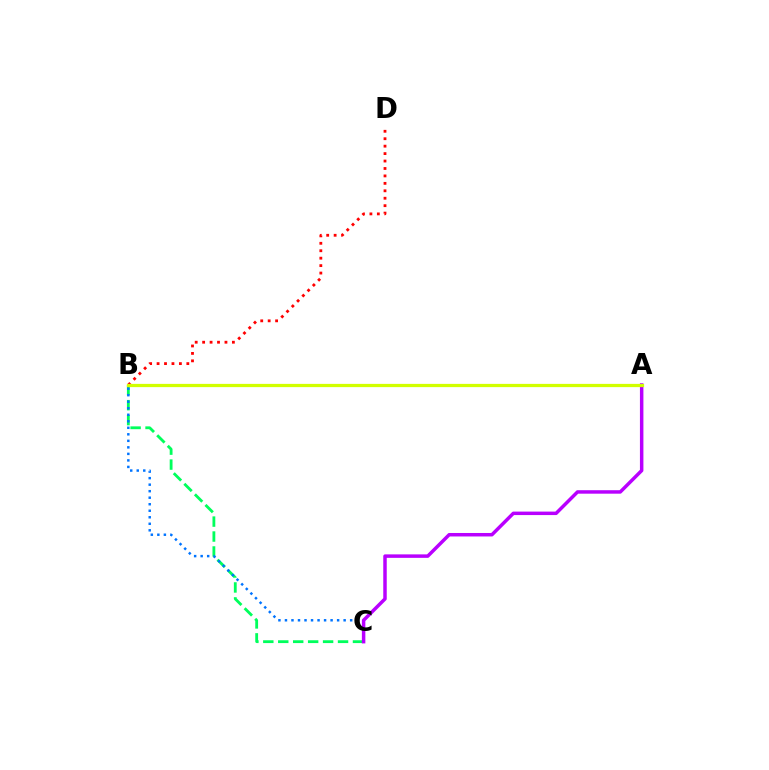{('B', 'D'): [{'color': '#ff0000', 'line_style': 'dotted', 'thickness': 2.02}], ('B', 'C'): [{'color': '#00ff5c', 'line_style': 'dashed', 'thickness': 2.03}, {'color': '#0074ff', 'line_style': 'dotted', 'thickness': 1.77}], ('A', 'C'): [{'color': '#b900ff', 'line_style': 'solid', 'thickness': 2.5}], ('A', 'B'): [{'color': '#d1ff00', 'line_style': 'solid', 'thickness': 2.34}]}